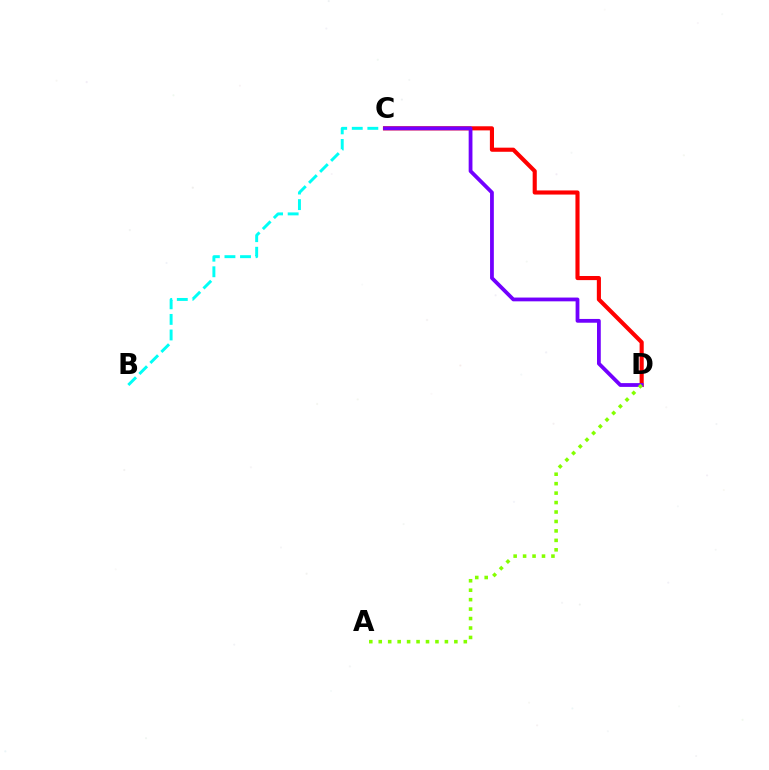{('B', 'C'): [{'color': '#00fff6', 'line_style': 'dashed', 'thickness': 2.12}], ('C', 'D'): [{'color': '#ff0000', 'line_style': 'solid', 'thickness': 2.96}, {'color': '#7200ff', 'line_style': 'solid', 'thickness': 2.72}], ('A', 'D'): [{'color': '#84ff00', 'line_style': 'dotted', 'thickness': 2.57}]}